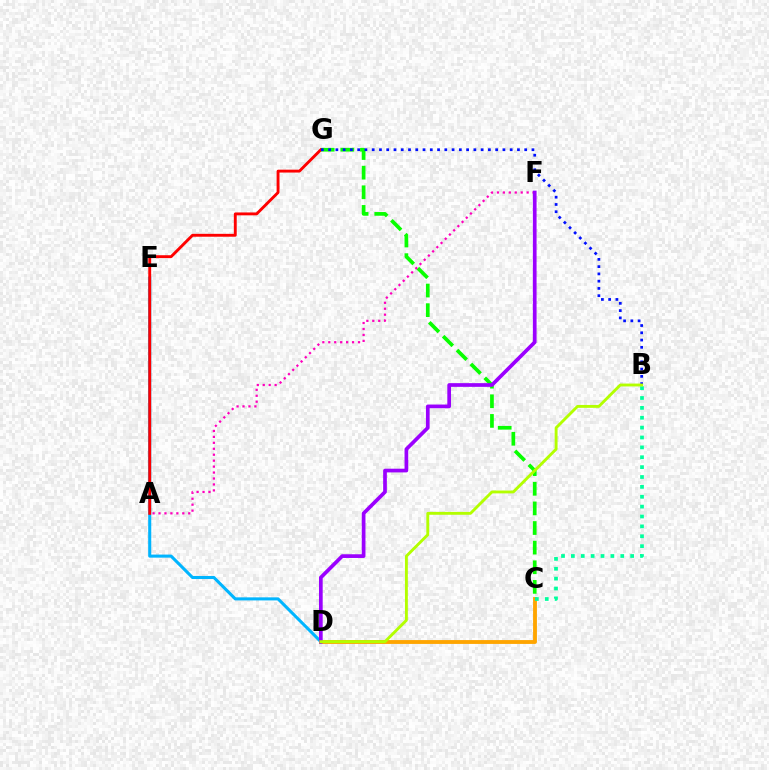{('C', 'D'): [{'color': '#ffa500', 'line_style': 'solid', 'thickness': 2.77}], ('C', 'G'): [{'color': '#08ff00', 'line_style': 'dashed', 'thickness': 2.67}], ('D', 'E'): [{'color': '#00b5ff', 'line_style': 'solid', 'thickness': 2.21}], ('A', 'G'): [{'color': '#ff0000', 'line_style': 'solid', 'thickness': 2.07}], ('B', 'G'): [{'color': '#0010ff', 'line_style': 'dotted', 'thickness': 1.97}], ('A', 'F'): [{'color': '#ff00bd', 'line_style': 'dotted', 'thickness': 1.62}], ('D', 'F'): [{'color': '#9b00ff', 'line_style': 'solid', 'thickness': 2.66}], ('B', 'C'): [{'color': '#00ff9d', 'line_style': 'dotted', 'thickness': 2.68}], ('B', 'D'): [{'color': '#b3ff00', 'line_style': 'solid', 'thickness': 2.07}]}